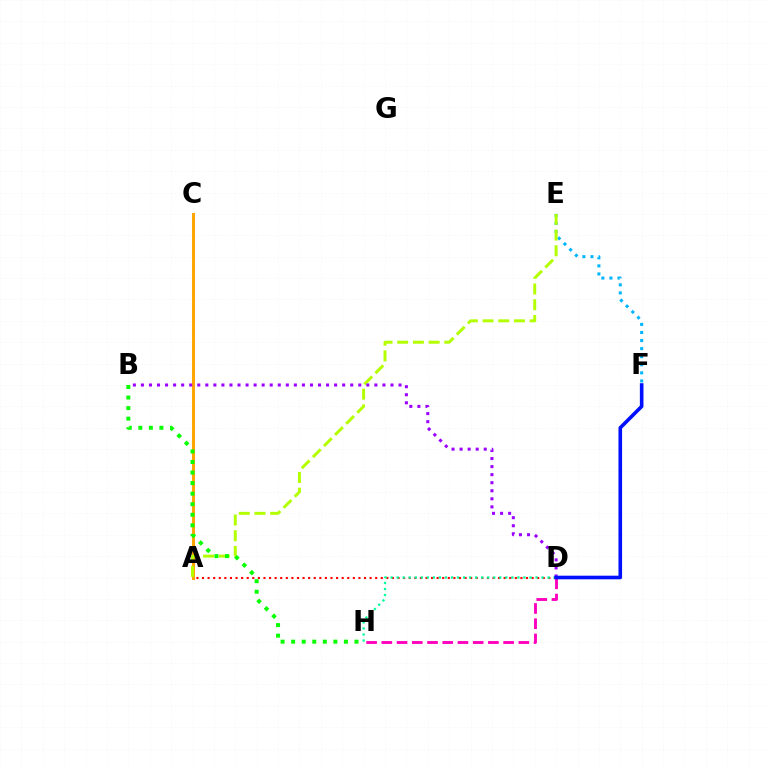{('A', 'C'): [{'color': '#ffa500', 'line_style': 'solid', 'thickness': 2.18}], ('E', 'F'): [{'color': '#00b5ff', 'line_style': 'dotted', 'thickness': 2.19}], ('A', 'E'): [{'color': '#b3ff00', 'line_style': 'dashed', 'thickness': 2.13}], ('A', 'D'): [{'color': '#ff0000', 'line_style': 'dotted', 'thickness': 1.52}], ('D', 'H'): [{'color': '#ff00bd', 'line_style': 'dashed', 'thickness': 2.07}, {'color': '#00ff9d', 'line_style': 'dotted', 'thickness': 1.64}], ('B', 'D'): [{'color': '#9b00ff', 'line_style': 'dotted', 'thickness': 2.19}], ('D', 'F'): [{'color': '#0010ff', 'line_style': 'solid', 'thickness': 2.6}], ('B', 'H'): [{'color': '#08ff00', 'line_style': 'dotted', 'thickness': 2.87}]}